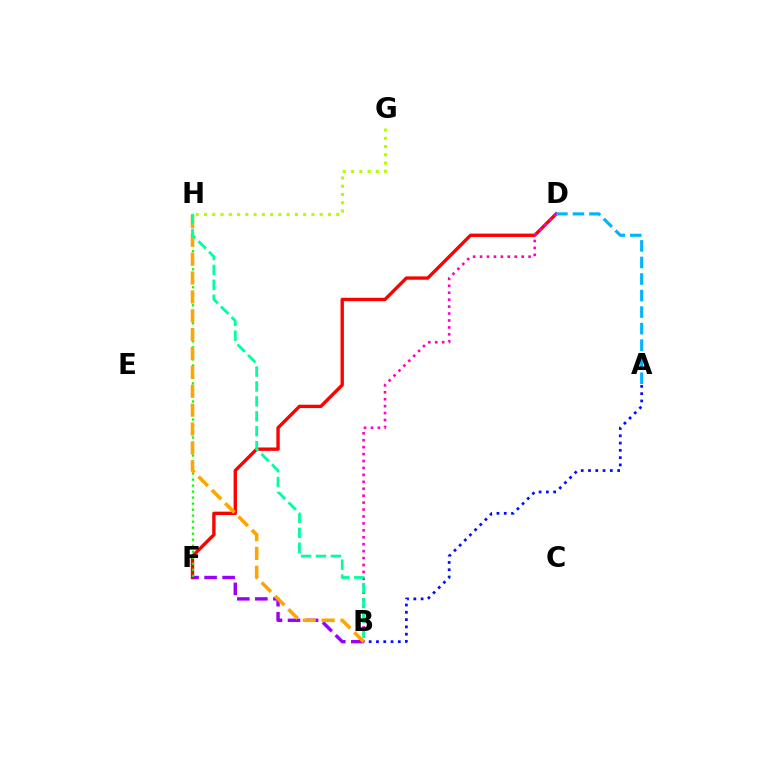{('D', 'F'): [{'color': '#ff0000', 'line_style': 'solid', 'thickness': 2.43}], ('B', 'F'): [{'color': '#9b00ff', 'line_style': 'dashed', 'thickness': 2.45}], ('A', 'B'): [{'color': '#0010ff', 'line_style': 'dotted', 'thickness': 1.98}], ('A', 'D'): [{'color': '#00b5ff', 'line_style': 'dashed', 'thickness': 2.25}], ('F', 'H'): [{'color': '#08ff00', 'line_style': 'dotted', 'thickness': 1.63}], ('G', 'H'): [{'color': '#b3ff00', 'line_style': 'dotted', 'thickness': 2.25}], ('B', 'D'): [{'color': '#ff00bd', 'line_style': 'dotted', 'thickness': 1.88}], ('B', 'H'): [{'color': '#ffa500', 'line_style': 'dashed', 'thickness': 2.56}, {'color': '#00ff9d', 'line_style': 'dashed', 'thickness': 2.03}]}